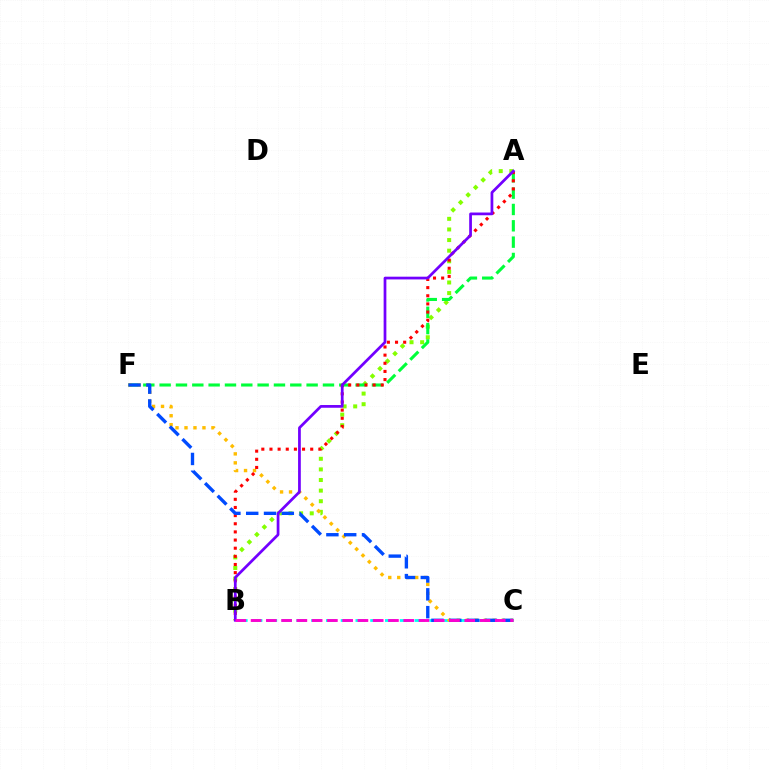{('A', 'B'): [{'color': '#84ff00', 'line_style': 'dotted', 'thickness': 2.88}, {'color': '#ff0000', 'line_style': 'dotted', 'thickness': 2.21}, {'color': '#7200ff', 'line_style': 'solid', 'thickness': 1.97}], ('B', 'C'): [{'color': '#00fff6', 'line_style': 'dashed', 'thickness': 2.01}, {'color': '#ff00cf', 'line_style': 'dashed', 'thickness': 2.07}], ('A', 'F'): [{'color': '#00ff39', 'line_style': 'dashed', 'thickness': 2.22}], ('C', 'F'): [{'color': '#ffbd00', 'line_style': 'dotted', 'thickness': 2.44}, {'color': '#004bff', 'line_style': 'dashed', 'thickness': 2.42}]}